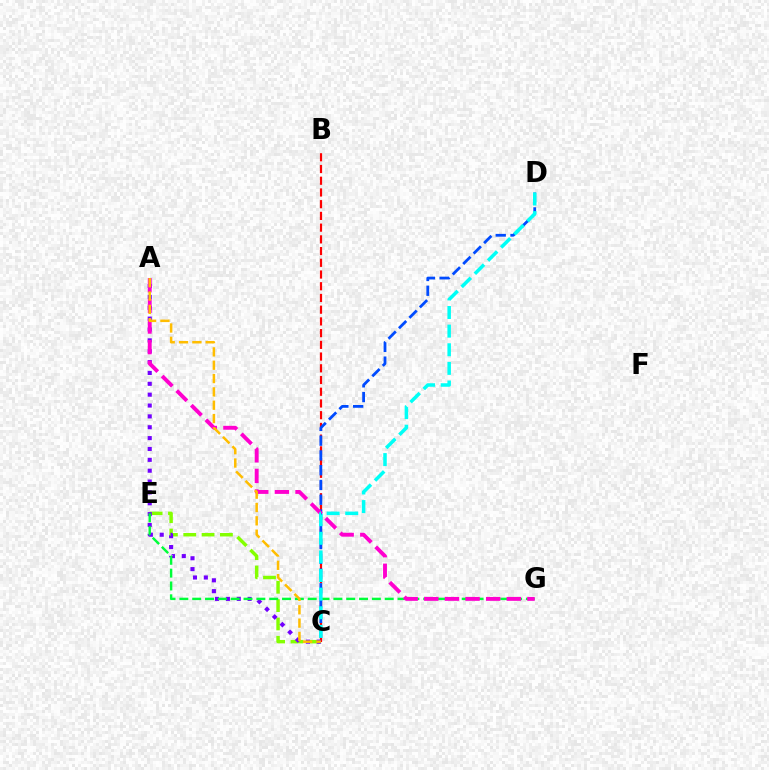{('C', 'E'): [{'color': '#84ff00', 'line_style': 'dashed', 'thickness': 2.49}], ('B', 'C'): [{'color': '#ff0000', 'line_style': 'dashed', 'thickness': 1.59}], ('A', 'C'): [{'color': '#7200ff', 'line_style': 'dotted', 'thickness': 2.95}, {'color': '#ffbd00', 'line_style': 'dashed', 'thickness': 1.81}], ('C', 'D'): [{'color': '#004bff', 'line_style': 'dashed', 'thickness': 2.01}, {'color': '#00fff6', 'line_style': 'dashed', 'thickness': 2.53}], ('E', 'G'): [{'color': '#00ff39', 'line_style': 'dashed', 'thickness': 1.74}], ('A', 'G'): [{'color': '#ff00cf', 'line_style': 'dashed', 'thickness': 2.8}]}